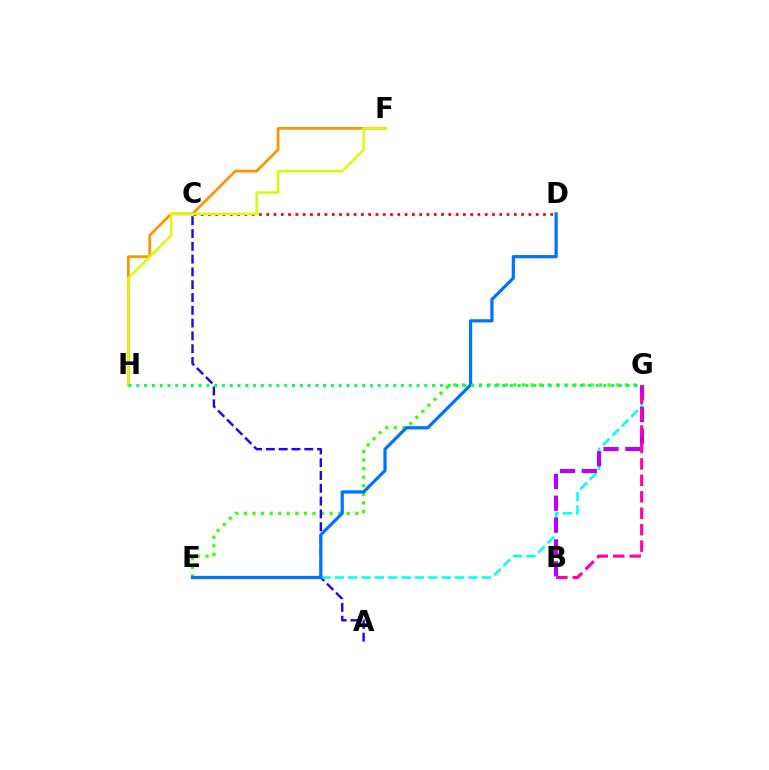{('E', 'G'): [{'color': '#3dff00', 'line_style': 'dotted', 'thickness': 2.33}, {'color': '#00fff6', 'line_style': 'dashed', 'thickness': 1.81}], ('A', 'C'): [{'color': '#2500ff', 'line_style': 'dashed', 'thickness': 1.74}], ('D', 'E'): [{'color': '#0074ff', 'line_style': 'solid', 'thickness': 2.33}], ('C', 'D'): [{'color': '#ff0000', 'line_style': 'dotted', 'thickness': 1.98}], ('F', 'H'): [{'color': '#ff9400', 'line_style': 'solid', 'thickness': 1.98}, {'color': '#d1ff00', 'line_style': 'solid', 'thickness': 1.75}], ('B', 'G'): [{'color': '#b900ff', 'line_style': 'dashed', 'thickness': 2.97}, {'color': '#ff00ac', 'line_style': 'dashed', 'thickness': 2.23}], ('G', 'H'): [{'color': '#00ff5c', 'line_style': 'dotted', 'thickness': 2.12}]}